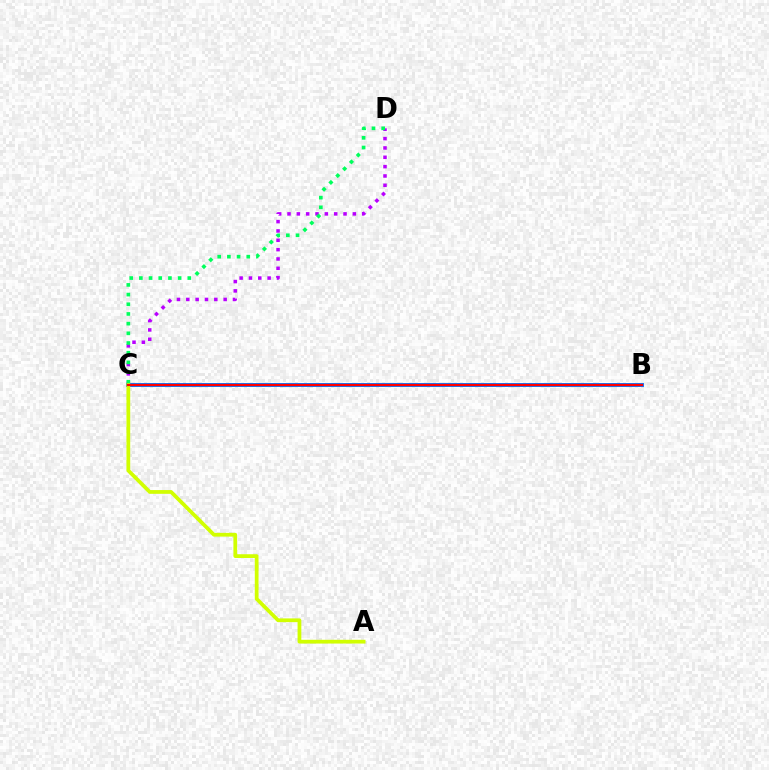{('C', 'D'): [{'color': '#b900ff', 'line_style': 'dotted', 'thickness': 2.54}, {'color': '#00ff5c', 'line_style': 'dotted', 'thickness': 2.63}], ('B', 'C'): [{'color': '#0074ff', 'line_style': 'solid', 'thickness': 2.78}, {'color': '#ff0000', 'line_style': 'solid', 'thickness': 1.62}], ('A', 'C'): [{'color': '#d1ff00', 'line_style': 'solid', 'thickness': 2.7}]}